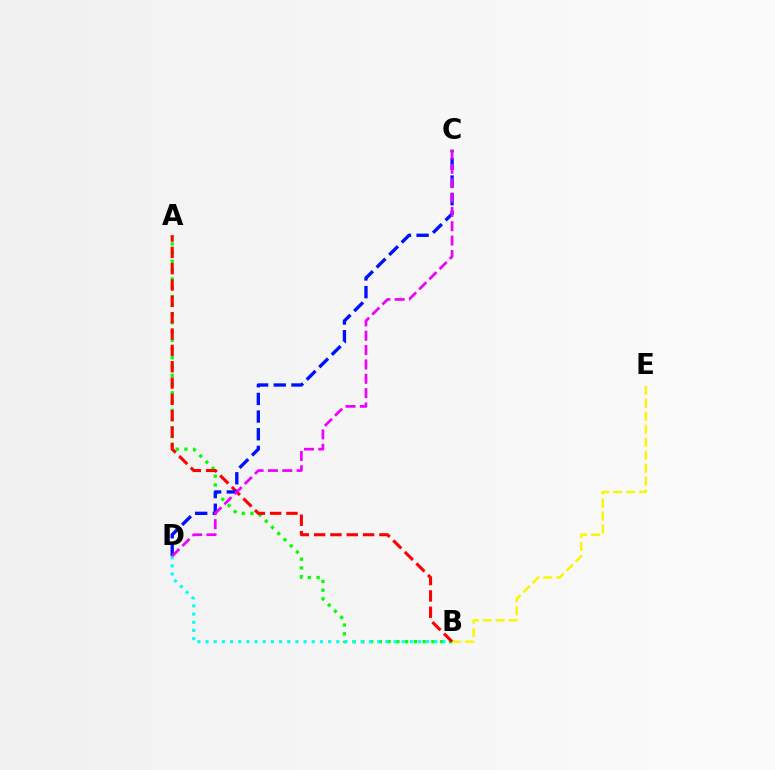{('A', 'B'): [{'color': '#08ff00', 'line_style': 'dotted', 'thickness': 2.38}, {'color': '#ff0000', 'line_style': 'dashed', 'thickness': 2.22}], ('B', 'E'): [{'color': '#fcf500', 'line_style': 'dashed', 'thickness': 1.76}], ('B', 'D'): [{'color': '#00fff6', 'line_style': 'dotted', 'thickness': 2.22}], ('C', 'D'): [{'color': '#0010ff', 'line_style': 'dashed', 'thickness': 2.4}, {'color': '#ee00ff', 'line_style': 'dashed', 'thickness': 1.95}]}